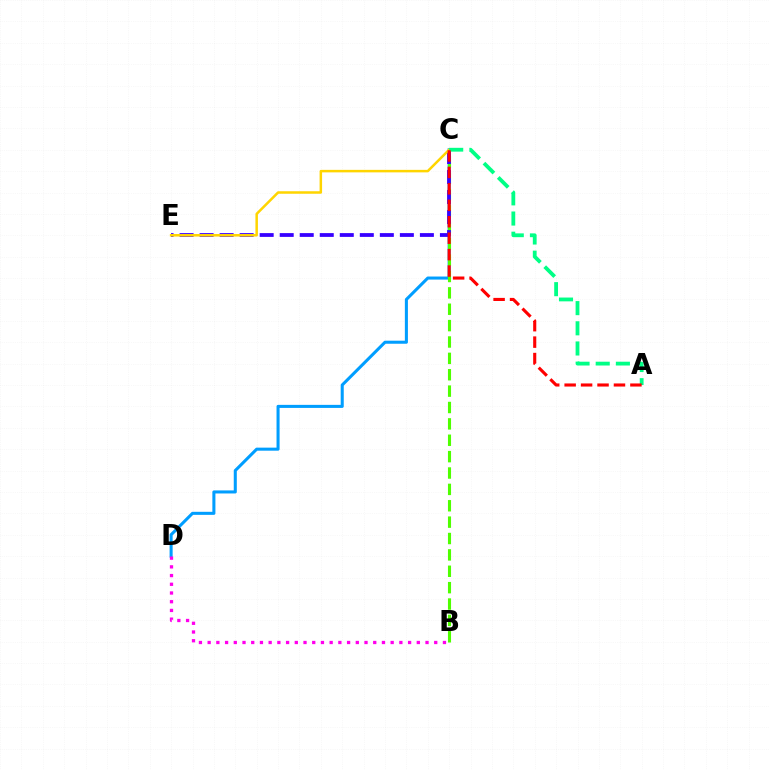{('C', 'D'): [{'color': '#009eff', 'line_style': 'solid', 'thickness': 2.2}], ('B', 'C'): [{'color': '#4fff00', 'line_style': 'dashed', 'thickness': 2.22}], ('B', 'D'): [{'color': '#ff00ed', 'line_style': 'dotted', 'thickness': 2.37}], ('C', 'E'): [{'color': '#3700ff', 'line_style': 'dashed', 'thickness': 2.72}, {'color': '#ffd500', 'line_style': 'solid', 'thickness': 1.8}], ('A', 'C'): [{'color': '#00ff86', 'line_style': 'dashed', 'thickness': 2.74}, {'color': '#ff0000', 'line_style': 'dashed', 'thickness': 2.23}]}